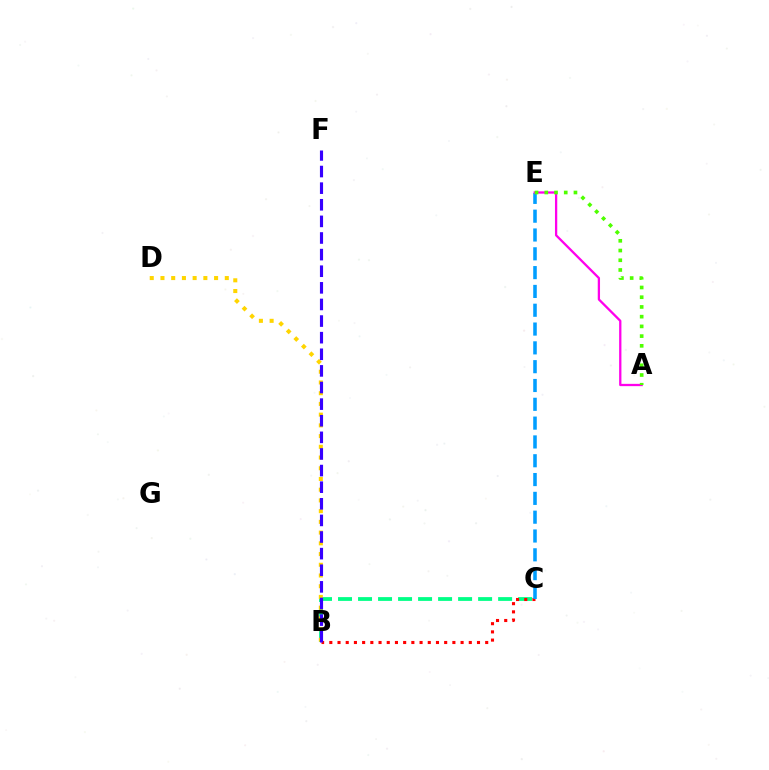{('B', 'C'): [{'color': '#00ff86', 'line_style': 'dashed', 'thickness': 2.72}, {'color': '#ff0000', 'line_style': 'dotted', 'thickness': 2.23}], ('C', 'E'): [{'color': '#009eff', 'line_style': 'dashed', 'thickness': 2.56}], ('B', 'D'): [{'color': '#ffd500', 'line_style': 'dotted', 'thickness': 2.91}], ('B', 'F'): [{'color': '#3700ff', 'line_style': 'dashed', 'thickness': 2.26}], ('A', 'E'): [{'color': '#ff00ed', 'line_style': 'solid', 'thickness': 1.65}, {'color': '#4fff00', 'line_style': 'dotted', 'thickness': 2.64}]}